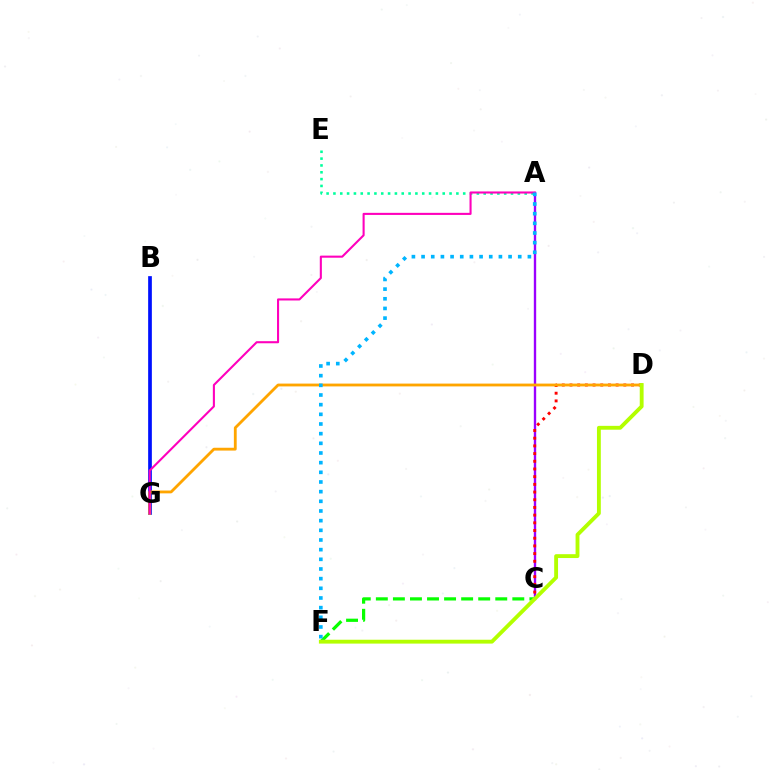{('A', 'E'): [{'color': '#00ff9d', 'line_style': 'dotted', 'thickness': 1.86}], ('B', 'G'): [{'color': '#0010ff', 'line_style': 'solid', 'thickness': 2.66}], ('C', 'F'): [{'color': '#08ff00', 'line_style': 'dashed', 'thickness': 2.32}], ('A', 'C'): [{'color': '#9b00ff', 'line_style': 'solid', 'thickness': 1.7}], ('C', 'D'): [{'color': '#ff0000', 'line_style': 'dotted', 'thickness': 2.09}], ('D', 'G'): [{'color': '#ffa500', 'line_style': 'solid', 'thickness': 2.03}], ('D', 'F'): [{'color': '#b3ff00', 'line_style': 'solid', 'thickness': 2.78}], ('A', 'G'): [{'color': '#ff00bd', 'line_style': 'solid', 'thickness': 1.51}], ('A', 'F'): [{'color': '#00b5ff', 'line_style': 'dotted', 'thickness': 2.63}]}